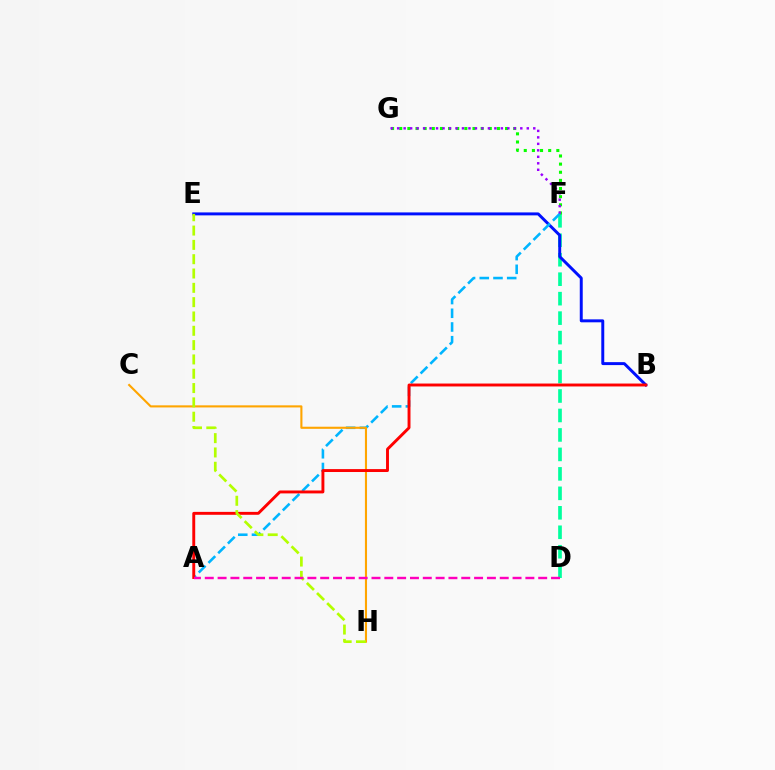{('D', 'F'): [{'color': '#00ff9d', 'line_style': 'dashed', 'thickness': 2.64}], ('F', 'G'): [{'color': '#08ff00', 'line_style': 'dotted', 'thickness': 2.21}, {'color': '#9b00ff', 'line_style': 'dotted', 'thickness': 1.76}], ('B', 'E'): [{'color': '#0010ff', 'line_style': 'solid', 'thickness': 2.12}], ('A', 'F'): [{'color': '#00b5ff', 'line_style': 'dashed', 'thickness': 1.86}], ('C', 'H'): [{'color': '#ffa500', 'line_style': 'solid', 'thickness': 1.52}], ('A', 'B'): [{'color': '#ff0000', 'line_style': 'solid', 'thickness': 2.1}], ('E', 'H'): [{'color': '#b3ff00', 'line_style': 'dashed', 'thickness': 1.95}], ('A', 'D'): [{'color': '#ff00bd', 'line_style': 'dashed', 'thickness': 1.74}]}